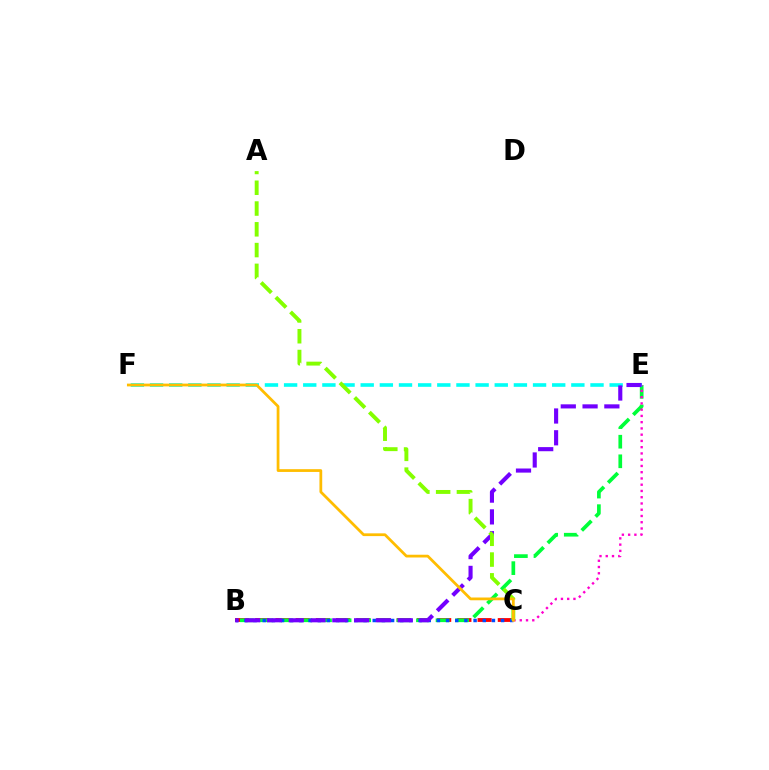{('B', 'C'): [{'color': '#ff0000', 'line_style': 'dashed', 'thickness': 2.75}, {'color': '#004bff', 'line_style': 'dotted', 'thickness': 2.49}], ('B', 'E'): [{'color': '#00ff39', 'line_style': 'dashed', 'thickness': 2.66}, {'color': '#7200ff', 'line_style': 'dashed', 'thickness': 2.96}], ('C', 'E'): [{'color': '#ff00cf', 'line_style': 'dotted', 'thickness': 1.7}], ('E', 'F'): [{'color': '#00fff6', 'line_style': 'dashed', 'thickness': 2.6}], ('A', 'C'): [{'color': '#84ff00', 'line_style': 'dashed', 'thickness': 2.82}], ('C', 'F'): [{'color': '#ffbd00', 'line_style': 'solid', 'thickness': 1.99}]}